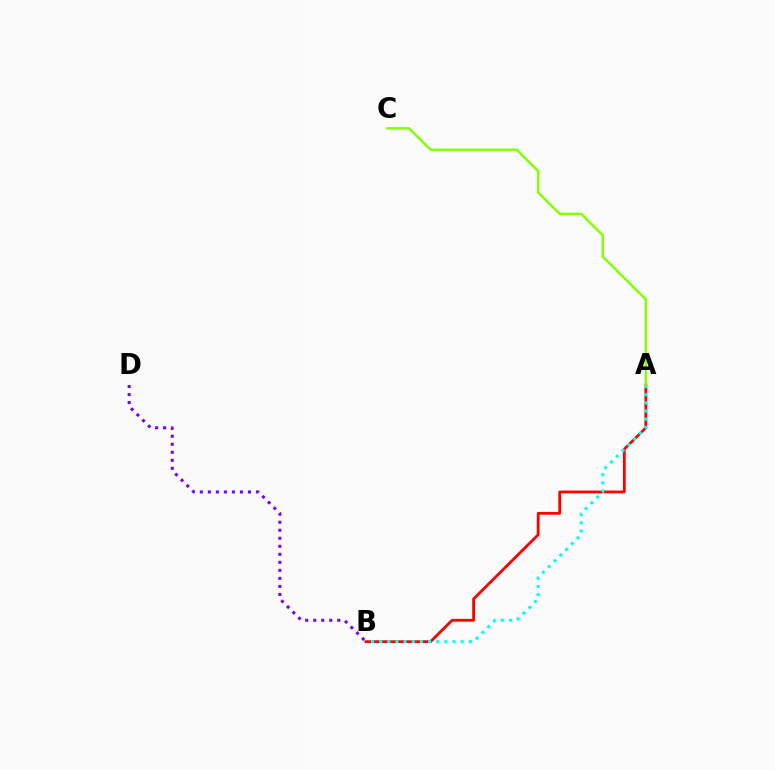{('A', 'B'): [{'color': '#ff0000', 'line_style': 'solid', 'thickness': 2.02}, {'color': '#00fff6', 'line_style': 'dotted', 'thickness': 2.22}], ('B', 'D'): [{'color': '#7200ff', 'line_style': 'dotted', 'thickness': 2.18}], ('A', 'C'): [{'color': '#84ff00', 'line_style': 'solid', 'thickness': 1.78}]}